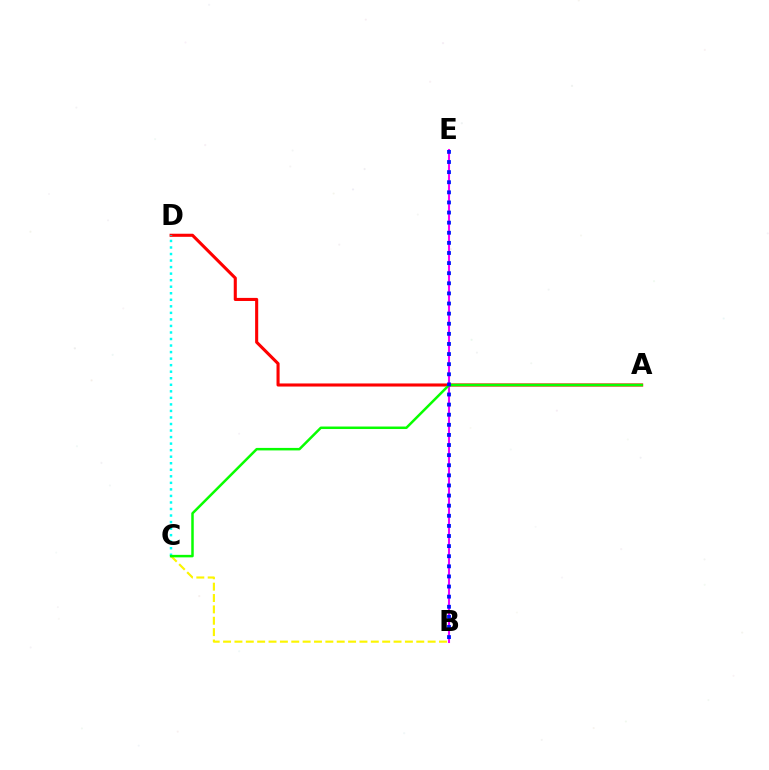{('B', 'E'): [{'color': '#ee00ff', 'line_style': 'solid', 'thickness': 1.5}, {'color': '#0010ff', 'line_style': 'dotted', 'thickness': 2.75}], ('B', 'C'): [{'color': '#fcf500', 'line_style': 'dashed', 'thickness': 1.54}], ('A', 'D'): [{'color': '#ff0000', 'line_style': 'solid', 'thickness': 2.22}], ('C', 'D'): [{'color': '#00fff6', 'line_style': 'dotted', 'thickness': 1.78}], ('A', 'C'): [{'color': '#08ff00', 'line_style': 'solid', 'thickness': 1.8}]}